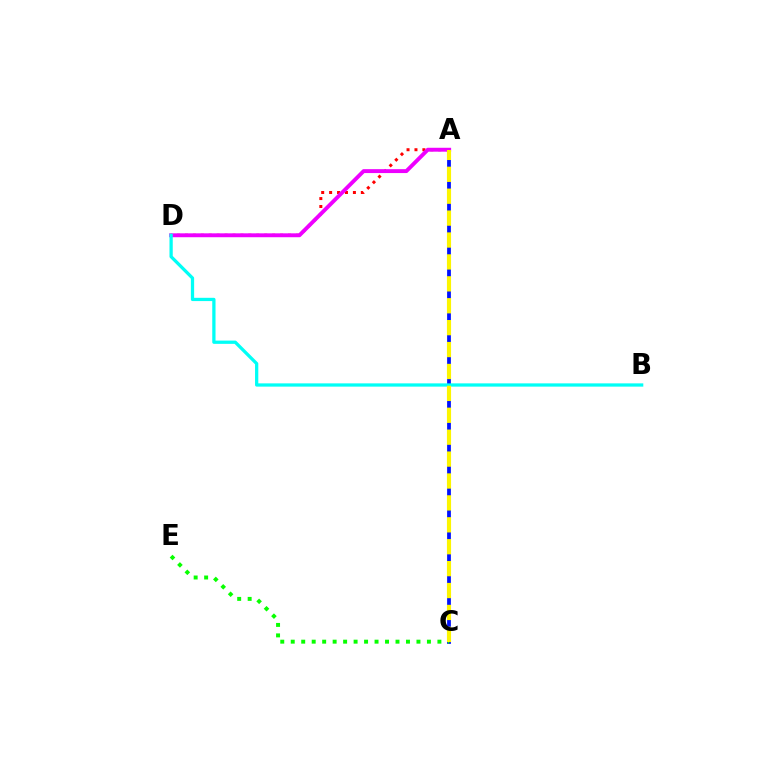{('A', 'D'): [{'color': '#ff0000', 'line_style': 'dotted', 'thickness': 2.15}, {'color': '#ee00ff', 'line_style': 'solid', 'thickness': 2.81}], ('A', 'C'): [{'color': '#0010ff', 'line_style': 'solid', 'thickness': 2.71}, {'color': '#fcf500', 'line_style': 'dashed', 'thickness': 2.98}], ('B', 'D'): [{'color': '#00fff6', 'line_style': 'solid', 'thickness': 2.35}], ('C', 'E'): [{'color': '#08ff00', 'line_style': 'dotted', 'thickness': 2.85}]}